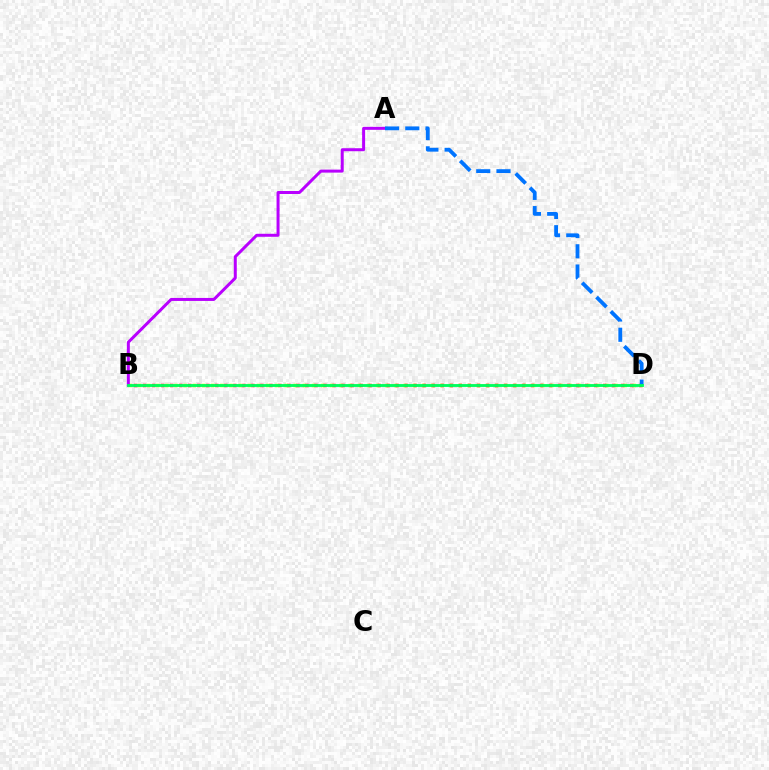{('B', 'D'): [{'color': '#d1ff00', 'line_style': 'dotted', 'thickness': 2.49}, {'color': '#ff0000', 'line_style': 'dotted', 'thickness': 2.45}, {'color': '#00ff5c', 'line_style': 'solid', 'thickness': 2.05}], ('A', 'B'): [{'color': '#b900ff', 'line_style': 'solid', 'thickness': 2.16}], ('A', 'D'): [{'color': '#0074ff', 'line_style': 'dashed', 'thickness': 2.75}]}